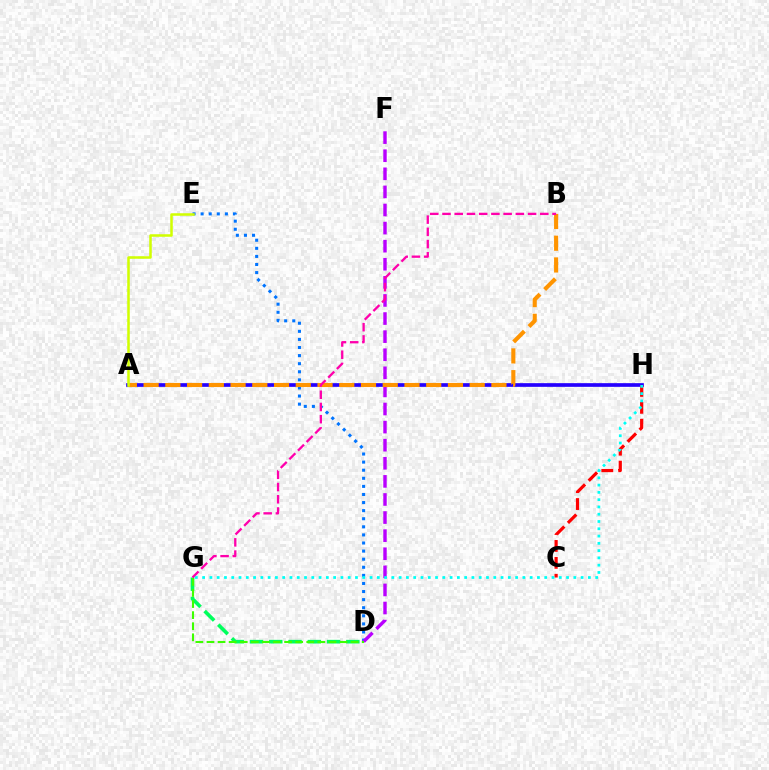{('D', 'E'): [{'color': '#0074ff', 'line_style': 'dotted', 'thickness': 2.2}], ('A', 'H'): [{'color': '#2500ff', 'line_style': 'solid', 'thickness': 2.65}], ('C', 'H'): [{'color': '#ff0000', 'line_style': 'dashed', 'thickness': 2.3}], ('D', 'G'): [{'color': '#00ff5c', 'line_style': 'dashed', 'thickness': 2.62}, {'color': '#3dff00', 'line_style': 'dashed', 'thickness': 1.51}], ('D', 'F'): [{'color': '#b900ff', 'line_style': 'dashed', 'thickness': 2.46}], ('A', 'B'): [{'color': '#ff9400', 'line_style': 'dashed', 'thickness': 2.95}], ('A', 'E'): [{'color': '#d1ff00', 'line_style': 'solid', 'thickness': 1.82}], ('B', 'G'): [{'color': '#ff00ac', 'line_style': 'dashed', 'thickness': 1.66}], ('G', 'H'): [{'color': '#00fff6', 'line_style': 'dotted', 'thickness': 1.98}]}